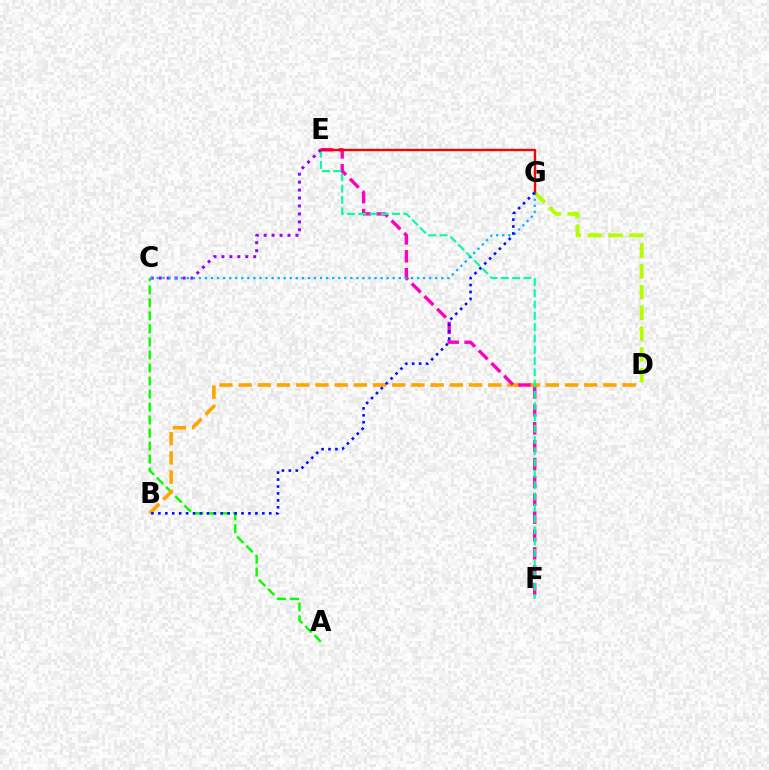{('A', 'C'): [{'color': '#08ff00', 'line_style': 'dashed', 'thickness': 1.77}], ('B', 'D'): [{'color': '#ffa500', 'line_style': 'dashed', 'thickness': 2.61}], ('D', 'G'): [{'color': '#b3ff00', 'line_style': 'dashed', 'thickness': 2.82}], ('E', 'F'): [{'color': '#ff00bd', 'line_style': 'dashed', 'thickness': 2.43}, {'color': '#00ff9d', 'line_style': 'dashed', 'thickness': 1.53}], ('E', 'G'): [{'color': '#ff0000', 'line_style': 'solid', 'thickness': 1.69}], ('C', 'E'): [{'color': '#9b00ff', 'line_style': 'dotted', 'thickness': 2.16}], ('C', 'G'): [{'color': '#00b5ff', 'line_style': 'dotted', 'thickness': 1.65}], ('B', 'G'): [{'color': '#0010ff', 'line_style': 'dotted', 'thickness': 1.88}]}